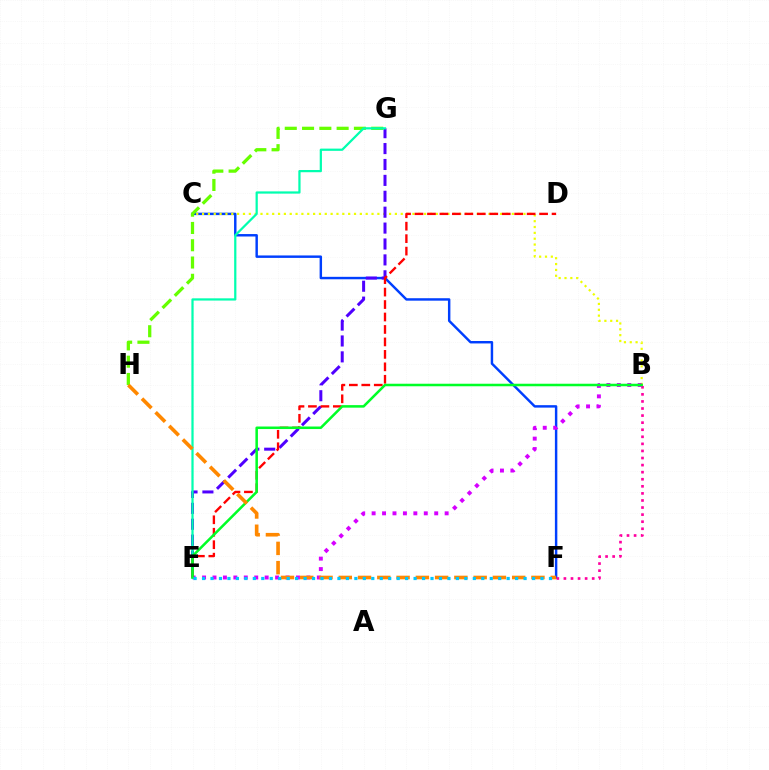{('C', 'F'): [{'color': '#003fff', 'line_style': 'solid', 'thickness': 1.76}], ('B', 'F'): [{'color': '#ff00a0', 'line_style': 'dotted', 'thickness': 1.92}], ('B', 'C'): [{'color': '#eeff00', 'line_style': 'dotted', 'thickness': 1.59}], ('E', 'G'): [{'color': '#4f00ff', 'line_style': 'dashed', 'thickness': 2.16}, {'color': '#00ffaf', 'line_style': 'solid', 'thickness': 1.61}], ('B', 'E'): [{'color': '#d600ff', 'line_style': 'dotted', 'thickness': 2.83}, {'color': '#00ff27', 'line_style': 'solid', 'thickness': 1.82}], ('G', 'H'): [{'color': '#66ff00', 'line_style': 'dashed', 'thickness': 2.35}], ('D', 'E'): [{'color': '#ff0000', 'line_style': 'dashed', 'thickness': 1.69}], ('F', 'H'): [{'color': '#ff8800', 'line_style': 'dashed', 'thickness': 2.62}], ('E', 'F'): [{'color': '#00c7ff', 'line_style': 'dotted', 'thickness': 2.3}]}